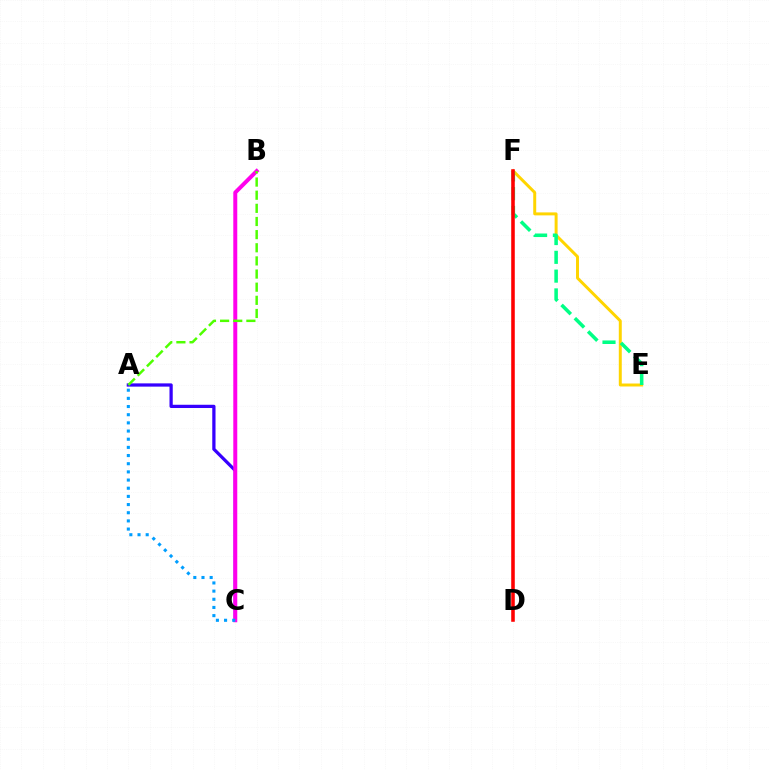{('E', 'F'): [{'color': '#ffd500', 'line_style': 'solid', 'thickness': 2.14}, {'color': '#00ff86', 'line_style': 'dashed', 'thickness': 2.55}], ('A', 'C'): [{'color': '#3700ff', 'line_style': 'solid', 'thickness': 2.34}, {'color': '#009eff', 'line_style': 'dotted', 'thickness': 2.22}], ('B', 'C'): [{'color': '#ff00ed', 'line_style': 'solid', 'thickness': 2.86}], ('A', 'B'): [{'color': '#4fff00', 'line_style': 'dashed', 'thickness': 1.79}], ('D', 'F'): [{'color': '#ff0000', 'line_style': 'solid', 'thickness': 2.56}]}